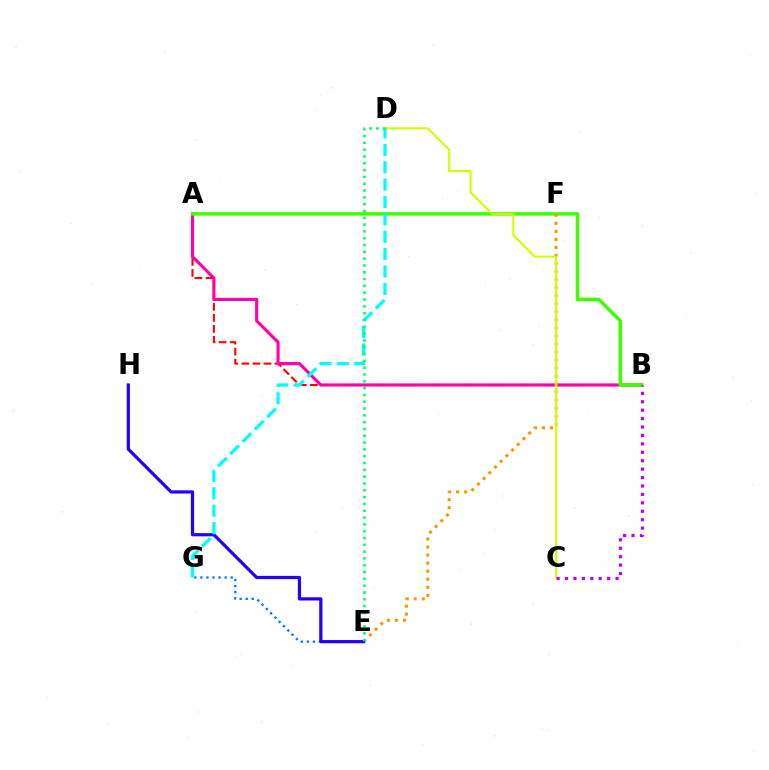{('A', 'B'): [{'color': '#ff0000', 'line_style': 'dashed', 'thickness': 1.5}, {'color': '#ff00ac', 'line_style': 'solid', 'thickness': 2.26}, {'color': '#3dff00', 'line_style': 'solid', 'thickness': 2.51}], ('E', 'G'): [{'color': '#0074ff', 'line_style': 'dotted', 'thickness': 1.65}], ('E', 'F'): [{'color': '#ff9400', 'line_style': 'dotted', 'thickness': 2.18}], ('E', 'H'): [{'color': '#2500ff', 'line_style': 'solid', 'thickness': 2.32}], ('C', 'D'): [{'color': '#d1ff00', 'line_style': 'solid', 'thickness': 1.51}], ('D', 'G'): [{'color': '#00fff6', 'line_style': 'dashed', 'thickness': 2.36}], ('B', 'C'): [{'color': '#b900ff', 'line_style': 'dotted', 'thickness': 2.29}], ('D', 'E'): [{'color': '#00ff5c', 'line_style': 'dotted', 'thickness': 1.85}]}